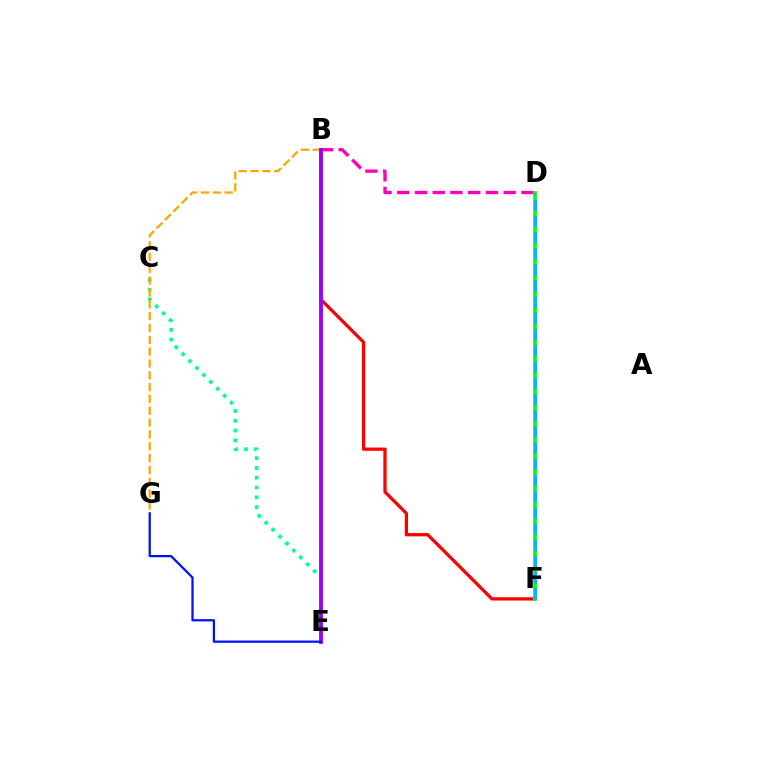{('B', 'F'): [{'color': '#ff0000', 'line_style': 'solid', 'thickness': 2.35}], ('C', 'E'): [{'color': '#00ff9d', 'line_style': 'dotted', 'thickness': 2.66}], ('B', 'D'): [{'color': '#ff00bd', 'line_style': 'dashed', 'thickness': 2.41}], ('B', 'G'): [{'color': '#ffa500', 'line_style': 'dashed', 'thickness': 1.61}], ('D', 'F'): [{'color': '#08ff00', 'line_style': 'solid', 'thickness': 2.62}, {'color': '#00b5ff', 'line_style': 'dashed', 'thickness': 2.2}], ('B', 'E'): [{'color': '#b3ff00', 'line_style': 'dotted', 'thickness': 1.89}, {'color': '#9b00ff', 'line_style': 'solid', 'thickness': 2.76}], ('E', 'G'): [{'color': '#0010ff', 'line_style': 'solid', 'thickness': 1.62}]}